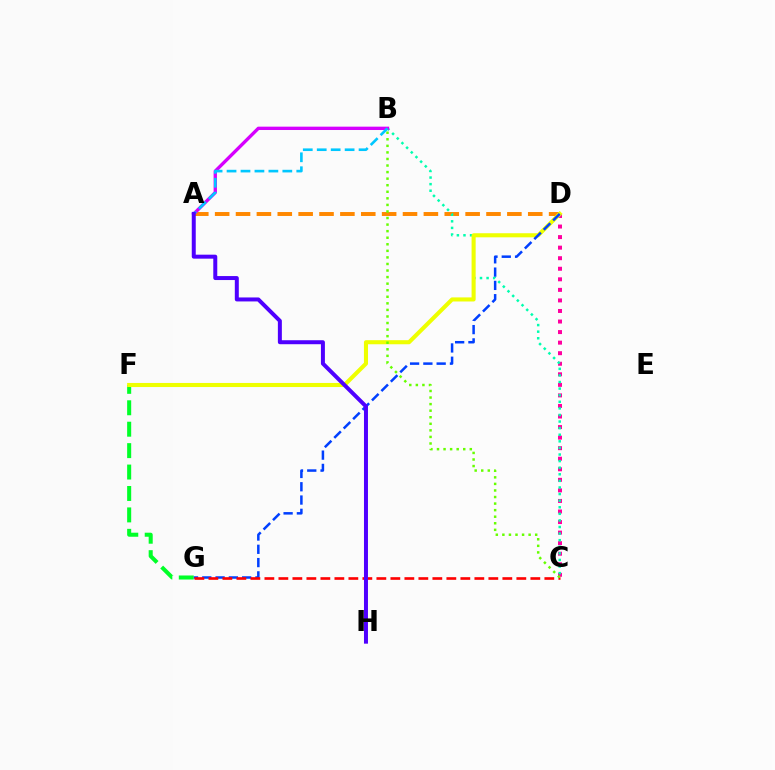{('F', 'G'): [{'color': '#00ff27', 'line_style': 'dashed', 'thickness': 2.91}], ('C', 'D'): [{'color': '#ff00a0', 'line_style': 'dotted', 'thickness': 2.87}], ('A', 'D'): [{'color': '#ff8800', 'line_style': 'dashed', 'thickness': 2.84}], ('B', 'C'): [{'color': '#00ffaf', 'line_style': 'dotted', 'thickness': 1.79}, {'color': '#66ff00', 'line_style': 'dotted', 'thickness': 1.78}], ('D', 'F'): [{'color': '#eeff00', 'line_style': 'solid', 'thickness': 2.94}], ('D', 'G'): [{'color': '#003fff', 'line_style': 'dashed', 'thickness': 1.81}], ('C', 'G'): [{'color': '#ff0000', 'line_style': 'dashed', 'thickness': 1.9}], ('A', 'B'): [{'color': '#d600ff', 'line_style': 'solid', 'thickness': 2.41}, {'color': '#00c7ff', 'line_style': 'dashed', 'thickness': 1.89}], ('A', 'H'): [{'color': '#4f00ff', 'line_style': 'solid', 'thickness': 2.87}]}